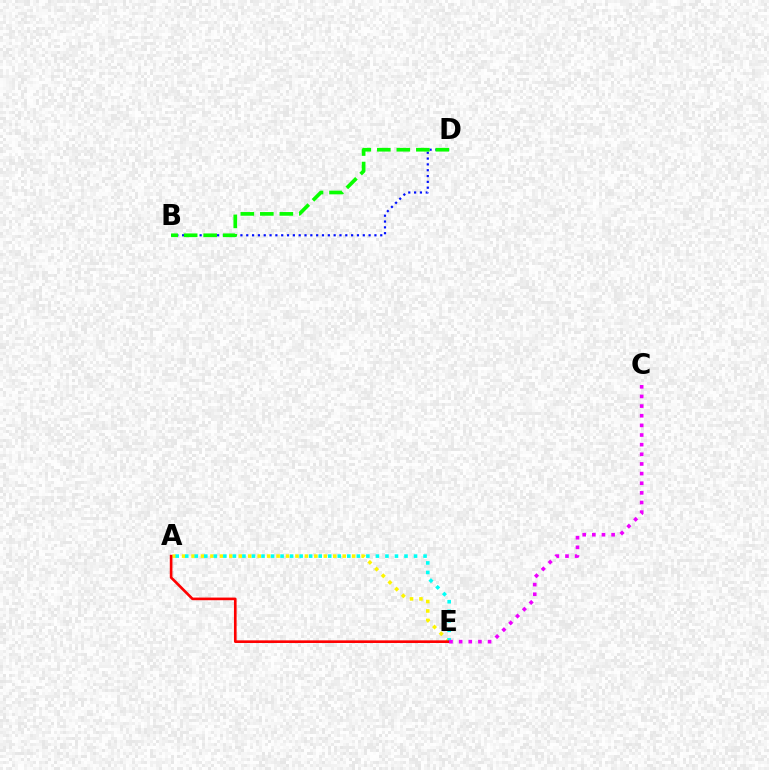{('A', 'E'): [{'color': '#fcf500', 'line_style': 'dotted', 'thickness': 2.57}, {'color': '#00fff6', 'line_style': 'dotted', 'thickness': 2.59}, {'color': '#ff0000', 'line_style': 'solid', 'thickness': 1.9}], ('B', 'D'): [{'color': '#0010ff', 'line_style': 'dotted', 'thickness': 1.58}, {'color': '#08ff00', 'line_style': 'dashed', 'thickness': 2.65}], ('C', 'E'): [{'color': '#ee00ff', 'line_style': 'dotted', 'thickness': 2.62}]}